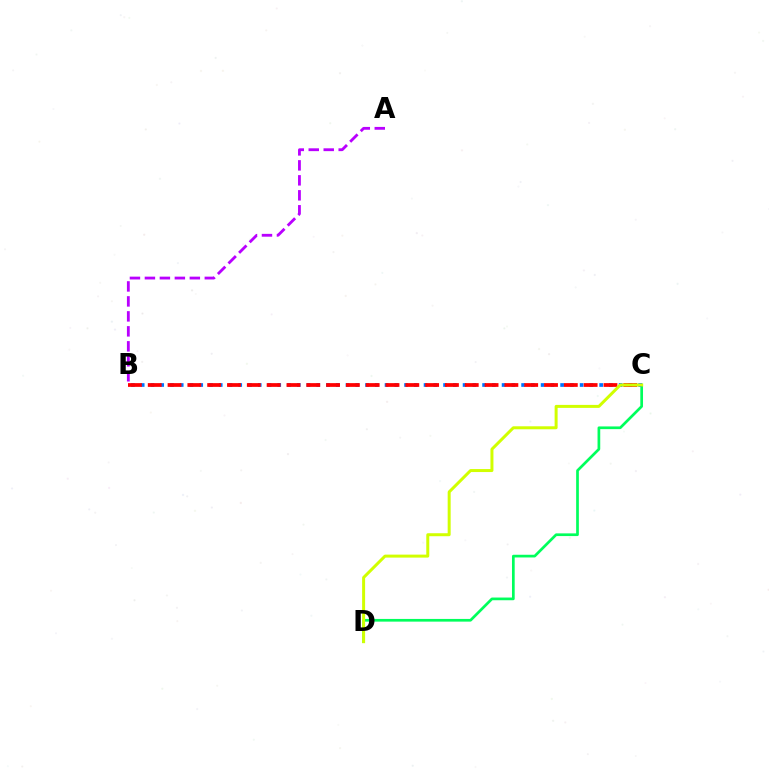{('C', 'D'): [{'color': '#00ff5c', 'line_style': 'solid', 'thickness': 1.94}, {'color': '#d1ff00', 'line_style': 'solid', 'thickness': 2.15}], ('A', 'B'): [{'color': '#b900ff', 'line_style': 'dashed', 'thickness': 2.03}], ('B', 'C'): [{'color': '#0074ff', 'line_style': 'dotted', 'thickness': 2.65}, {'color': '#ff0000', 'line_style': 'dashed', 'thickness': 2.69}]}